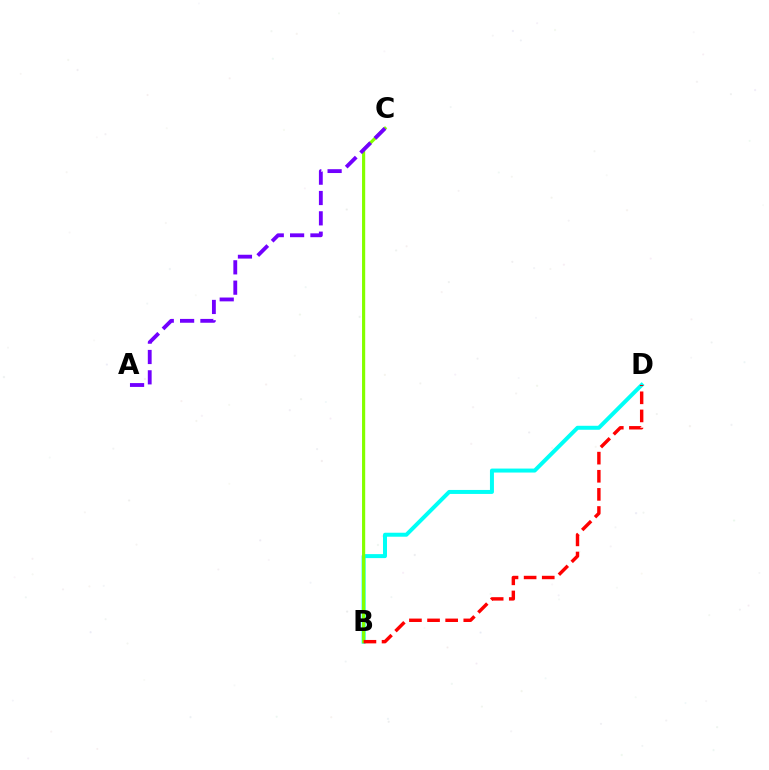{('B', 'D'): [{'color': '#00fff6', 'line_style': 'solid', 'thickness': 2.87}, {'color': '#ff0000', 'line_style': 'dashed', 'thickness': 2.46}], ('B', 'C'): [{'color': '#84ff00', 'line_style': 'solid', 'thickness': 2.28}], ('A', 'C'): [{'color': '#7200ff', 'line_style': 'dashed', 'thickness': 2.76}]}